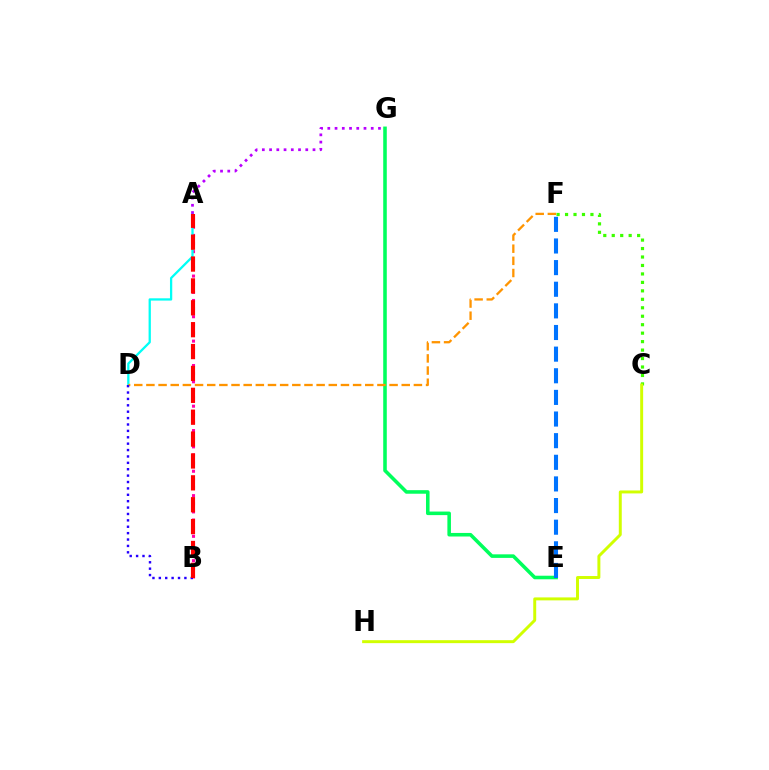{('A', 'B'): [{'color': '#ff00ac', 'line_style': 'dotted', 'thickness': 2.21}, {'color': '#ff0000', 'line_style': 'dashed', 'thickness': 2.97}], ('E', 'G'): [{'color': '#00ff5c', 'line_style': 'solid', 'thickness': 2.56}], ('E', 'F'): [{'color': '#0074ff', 'line_style': 'dashed', 'thickness': 2.94}], ('A', 'D'): [{'color': '#00fff6', 'line_style': 'solid', 'thickness': 1.64}], ('A', 'G'): [{'color': '#b900ff', 'line_style': 'dotted', 'thickness': 1.97}], ('D', 'F'): [{'color': '#ff9400', 'line_style': 'dashed', 'thickness': 1.65}], ('C', 'F'): [{'color': '#3dff00', 'line_style': 'dotted', 'thickness': 2.3}], ('B', 'D'): [{'color': '#2500ff', 'line_style': 'dotted', 'thickness': 1.74}], ('C', 'H'): [{'color': '#d1ff00', 'line_style': 'solid', 'thickness': 2.13}]}